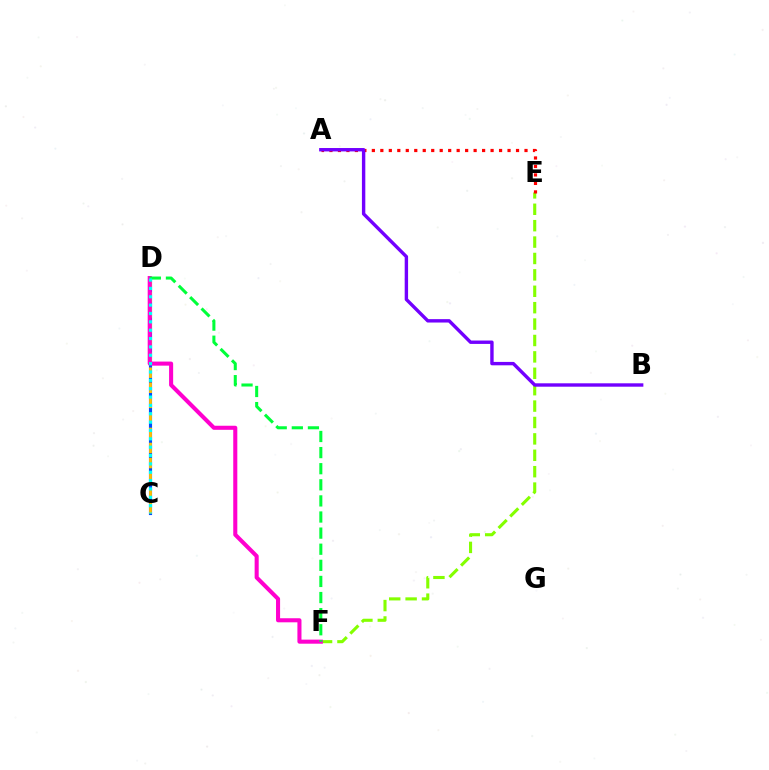{('C', 'D'): [{'color': '#004bff', 'line_style': 'solid', 'thickness': 2.26}, {'color': '#ffbd00', 'line_style': 'dashed', 'thickness': 2.05}, {'color': '#00fff6', 'line_style': 'dotted', 'thickness': 2.27}], ('E', 'F'): [{'color': '#84ff00', 'line_style': 'dashed', 'thickness': 2.23}], ('A', 'E'): [{'color': '#ff0000', 'line_style': 'dotted', 'thickness': 2.3}], ('D', 'F'): [{'color': '#ff00cf', 'line_style': 'solid', 'thickness': 2.93}, {'color': '#00ff39', 'line_style': 'dashed', 'thickness': 2.19}], ('A', 'B'): [{'color': '#7200ff', 'line_style': 'solid', 'thickness': 2.44}]}